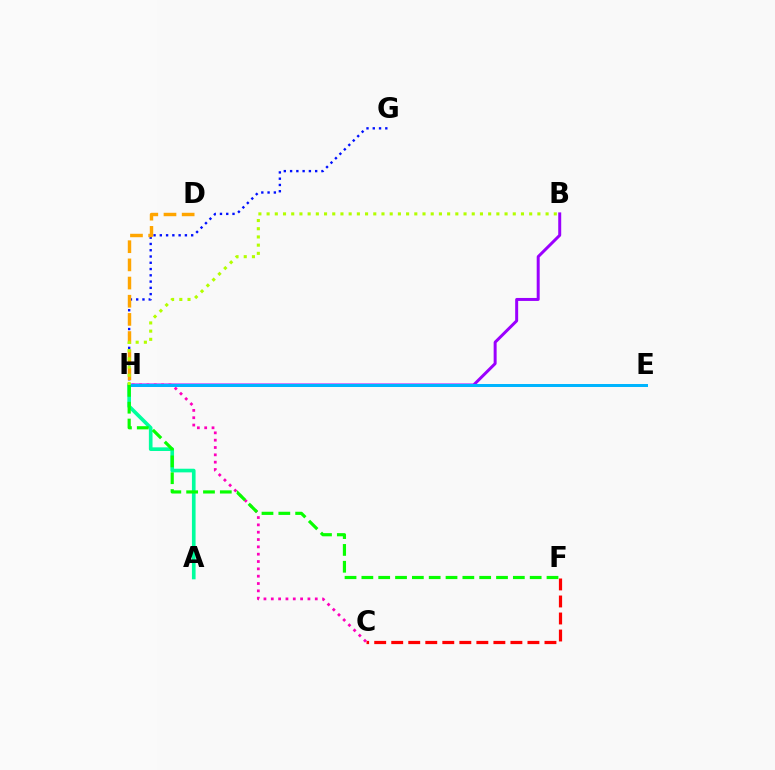{('C', 'F'): [{'color': '#ff0000', 'line_style': 'dashed', 'thickness': 2.31}], ('G', 'H'): [{'color': '#0010ff', 'line_style': 'dotted', 'thickness': 1.7}], ('B', 'H'): [{'color': '#9b00ff', 'line_style': 'solid', 'thickness': 2.14}, {'color': '#b3ff00', 'line_style': 'dotted', 'thickness': 2.23}], ('A', 'H'): [{'color': '#00ff9d', 'line_style': 'solid', 'thickness': 2.63}], ('C', 'H'): [{'color': '#ff00bd', 'line_style': 'dotted', 'thickness': 1.99}], ('D', 'H'): [{'color': '#ffa500', 'line_style': 'dashed', 'thickness': 2.47}], ('E', 'H'): [{'color': '#00b5ff', 'line_style': 'solid', 'thickness': 2.15}], ('F', 'H'): [{'color': '#08ff00', 'line_style': 'dashed', 'thickness': 2.29}]}